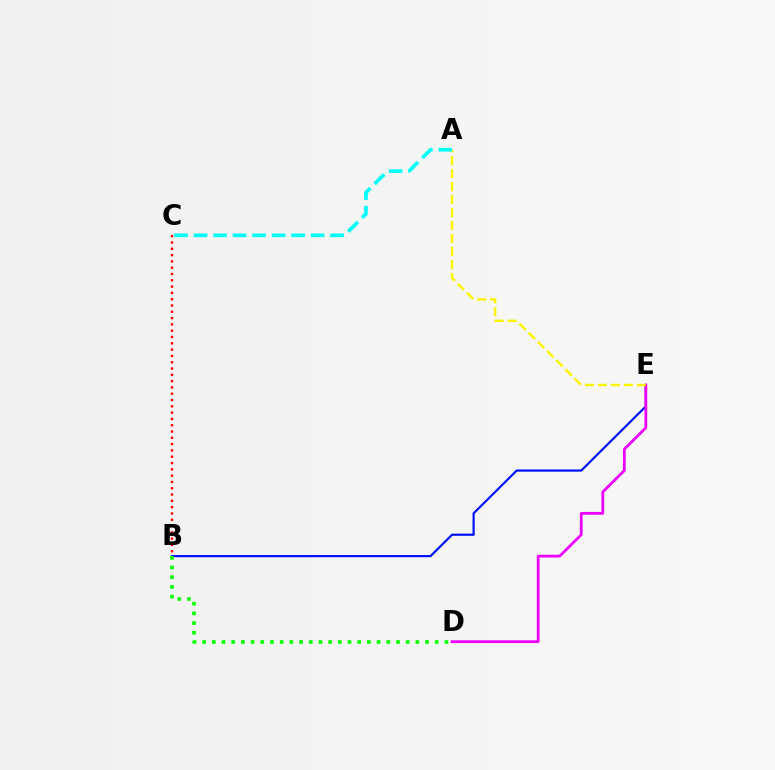{('B', 'E'): [{'color': '#0010ff', 'line_style': 'solid', 'thickness': 1.58}], ('B', 'C'): [{'color': '#ff0000', 'line_style': 'dotted', 'thickness': 1.71}], ('B', 'D'): [{'color': '#08ff00', 'line_style': 'dotted', 'thickness': 2.63}], ('D', 'E'): [{'color': '#ee00ff', 'line_style': 'solid', 'thickness': 2.0}], ('A', 'E'): [{'color': '#fcf500', 'line_style': 'dashed', 'thickness': 1.76}], ('A', 'C'): [{'color': '#00fff6', 'line_style': 'dashed', 'thickness': 2.65}]}